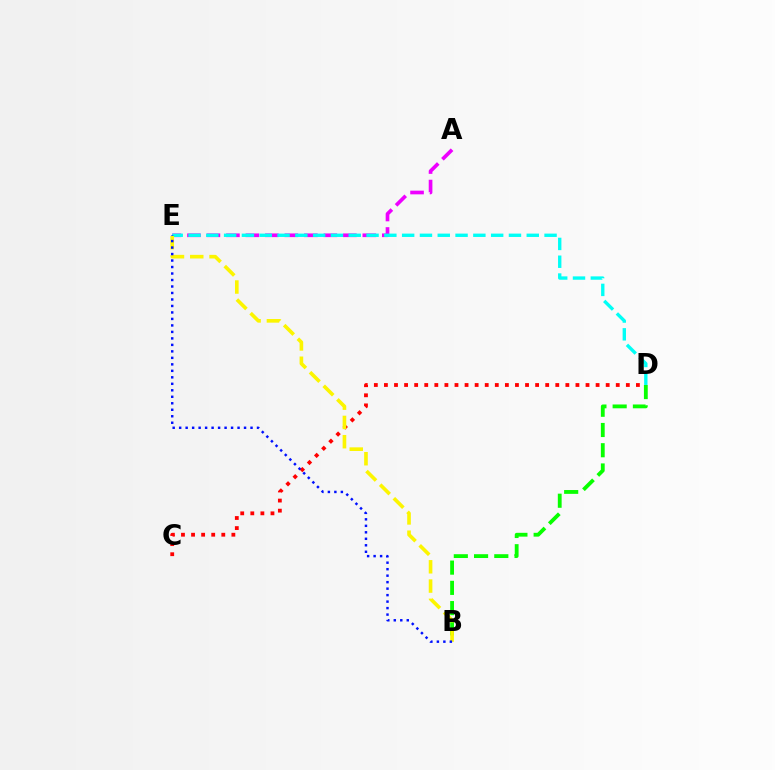{('B', 'D'): [{'color': '#08ff00', 'line_style': 'dashed', 'thickness': 2.75}], ('A', 'E'): [{'color': '#ee00ff', 'line_style': 'dashed', 'thickness': 2.65}], ('D', 'E'): [{'color': '#00fff6', 'line_style': 'dashed', 'thickness': 2.42}], ('C', 'D'): [{'color': '#ff0000', 'line_style': 'dotted', 'thickness': 2.74}], ('B', 'E'): [{'color': '#fcf500', 'line_style': 'dashed', 'thickness': 2.62}, {'color': '#0010ff', 'line_style': 'dotted', 'thickness': 1.76}]}